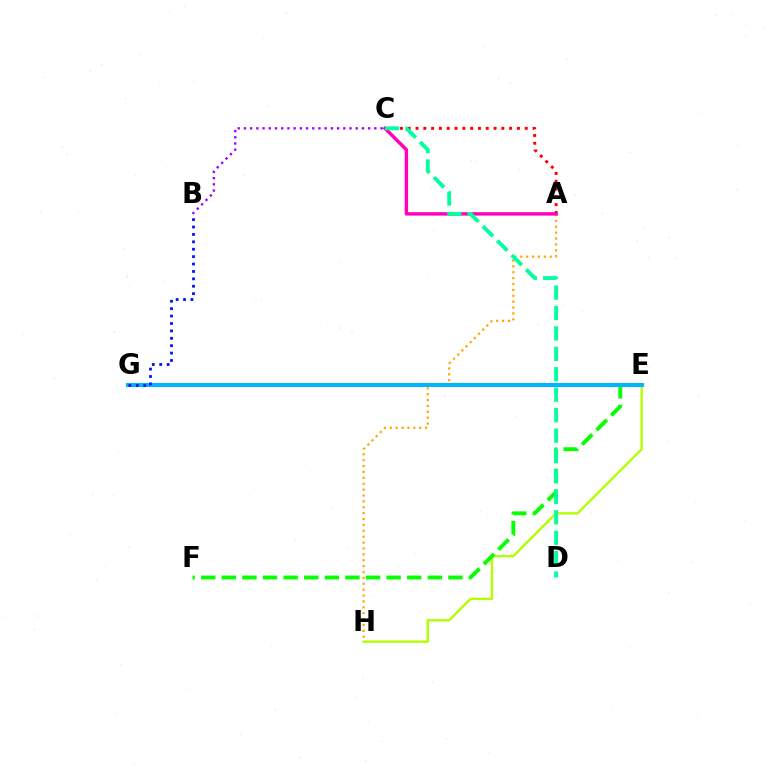{('A', 'H'): [{'color': '#ffa500', 'line_style': 'dotted', 'thickness': 1.6}], ('A', 'C'): [{'color': '#ff0000', 'line_style': 'dotted', 'thickness': 2.12}, {'color': '#ff00bd', 'line_style': 'solid', 'thickness': 2.47}], ('E', 'H'): [{'color': '#b3ff00', 'line_style': 'solid', 'thickness': 1.72}], ('E', 'F'): [{'color': '#08ff00', 'line_style': 'dashed', 'thickness': 2.8}], ('E', 'G'): [{'color': '#00b5ff', 'line_style': 'solid', 'thickness': 2.9}], ('B', 'G'): [{'color': '#0010ff', 'line_style': 'dotted', 'thickness': 2.01}], ('B', 'C'): [{'color': '#9b00ff', 'line_style': 'dotted', 'thickness': 1.69}], ('C', 'D'): [{'color': '#00ff9d', 'line_style': 'dashed', 'thickness': 2.78}]}